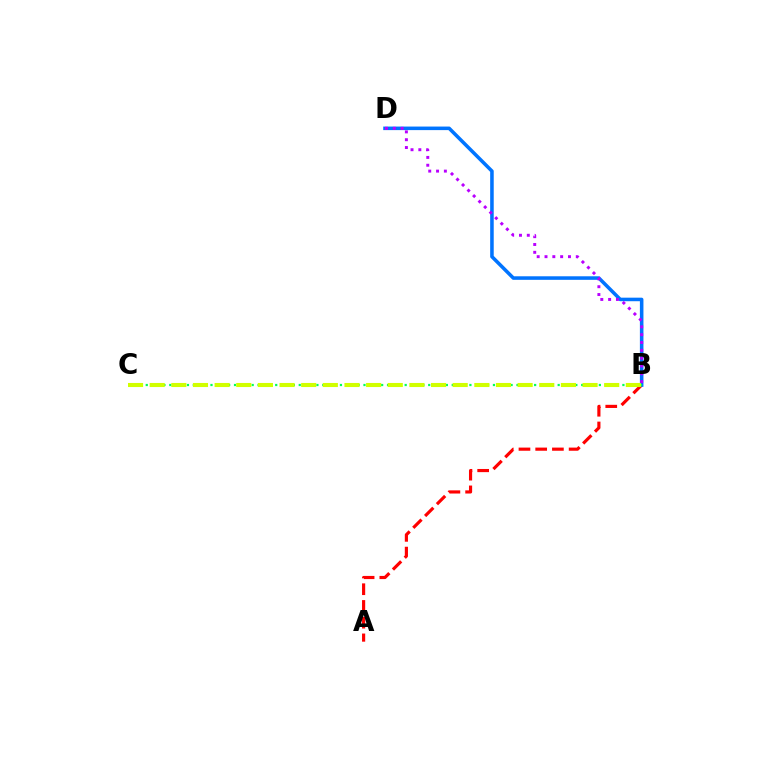{('A', 'B'): [{'color': '#ff0000', 'line_style': 'dashed', 'thickness': 2.27}], ('B', 'D'): [{'color': '#0074ff', 'line_style': 'solid', 'thickness': 2.55}, {'color': '#b900ff', 'line_style': 'dotted', 'thickness': 2.13}], ('B', 'C'): [{'color': '#00ff5c', 'line_style': 'dotted', 'thickness': 1.6}, {'color': '#d1ff00', 'line_style': 'dashed', 'thickness': 2.94}]}